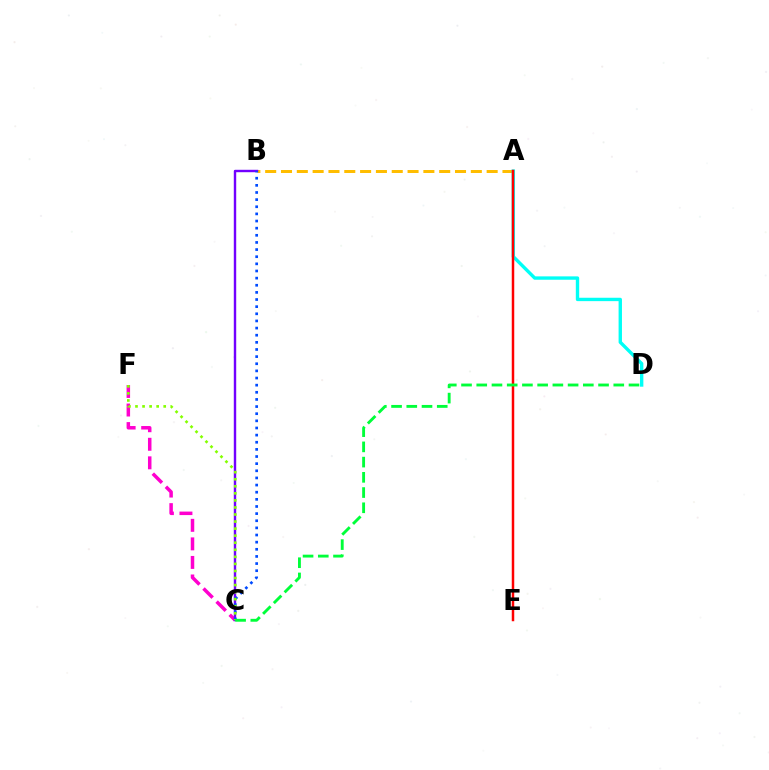{('C', 'F'): [{'color': '#ff00cf', 'line_style': 'dashed', 'thickness': 2.52}, {'color': '#84ff00', 'line_style': 'dotted', 'thickness': 1.92}], ('A', 'B'): [{'color': '#ffbd00', 'line_style': 'dashed', 'thickness': 2.15}], ('A', 'D'): [{'color': '#00fff6', 'line_style': 'solid', 'thickness': 2.43}], ('B', 'C'): [{'color': '#7200ff', 'line_style': 'solid', 'thickness': 1.74}, {'color': '#004bff', 'line_style': 'dotted', 'thickness': 1.94}], ('A', 'E'): [{'color': '#ff0000', 'line_style': 'solid', 'thickness': 1.79}], ('C', 'D'): [{'color': '#00ff39', 'line_style': 'dashed', 'thickness': 2.07}]}